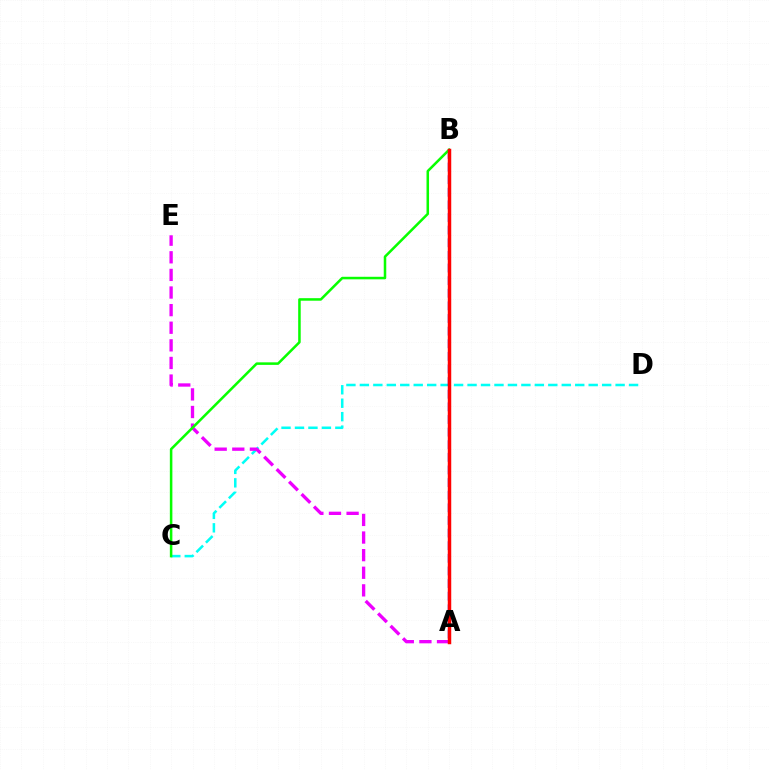{('C', 'D'): [{'color': '#00fff6', 'line_style': 'dashed', 'thickness': 1.83}], ('A', 'B'): [{'color': '#fcf500', 'line_style': 'solid', 'thickness': 1.87}, {'color': '#0010ff', 'line_style': 'dashed', 'thickness': 1.71}, {'color': '#ff0000', 'line_style': 'solid', 'thickness': 2.49}], ('A', 'E'): [{'color': '#ee00ff', 'line_style': 'dashed', 'thickness': 2.39}], ('B', 'C'): [{'color': '#08ff00', 'line_style': 'solid', 'thickness': 1.82}]}